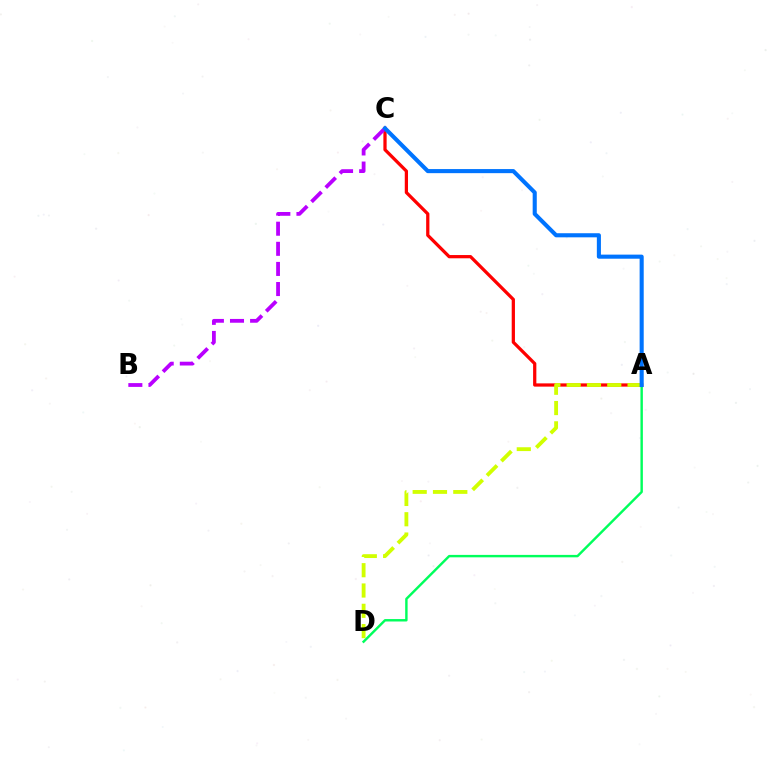{('A', 'C'): [{'color': '#ff0000', 'line_style': 'solid', 'thickness': 2.34}, {'color': '#0074ff', 'line_style': 'solid', 'thickness': 2.95}], ('A', 'D'): [{'color': '#00ff5c', 'line_style': 'solid', 'thickness': 1.75}, {'color': '#d1ff00', 'line_style': 'dashed', 'thickness': 2.76}], ('B', 'C'): [{'color': '#b900ff', 'line_style': 'dashed', 'thickness': 2.73}]}